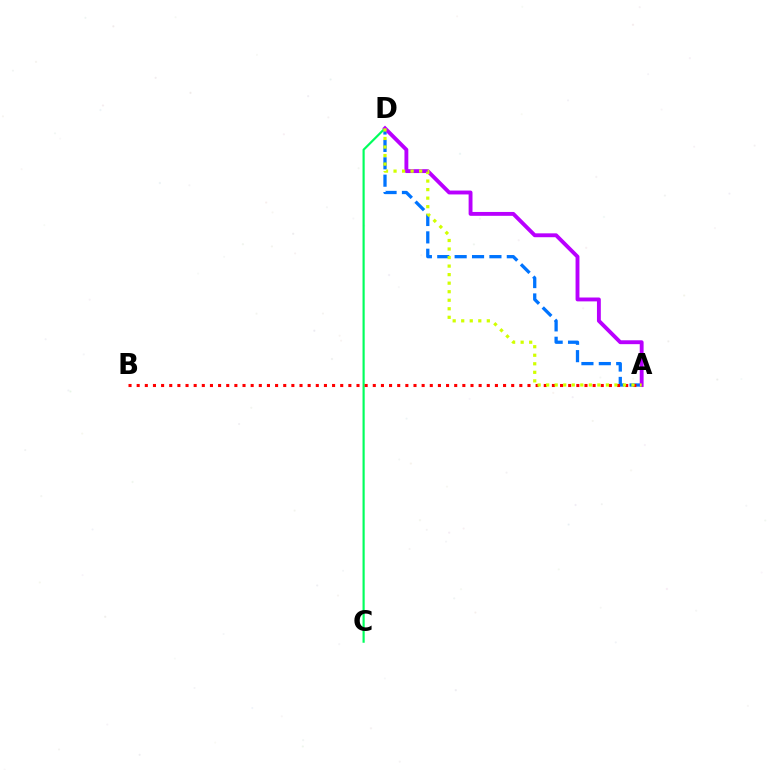{('A', 'D'): [{'color': '#0074ff', 'line_style': 'dashed', 'thickness': 2.36}, {'color': '#b900ff', 'line_style': 'solid', 'thickness': 2.79}, {'color': '#d1ff00', 'line_style': 'dotted', 'thickness': 2.32}], ('C', 'D'): [{'color': '#00ff5c', 'line_style': 'solid', 'thickness': 1.56}], ('A', 'B'): [{'color': '#ff0000', 'line_style': 'dotted', 'thickness': 2.21}]}